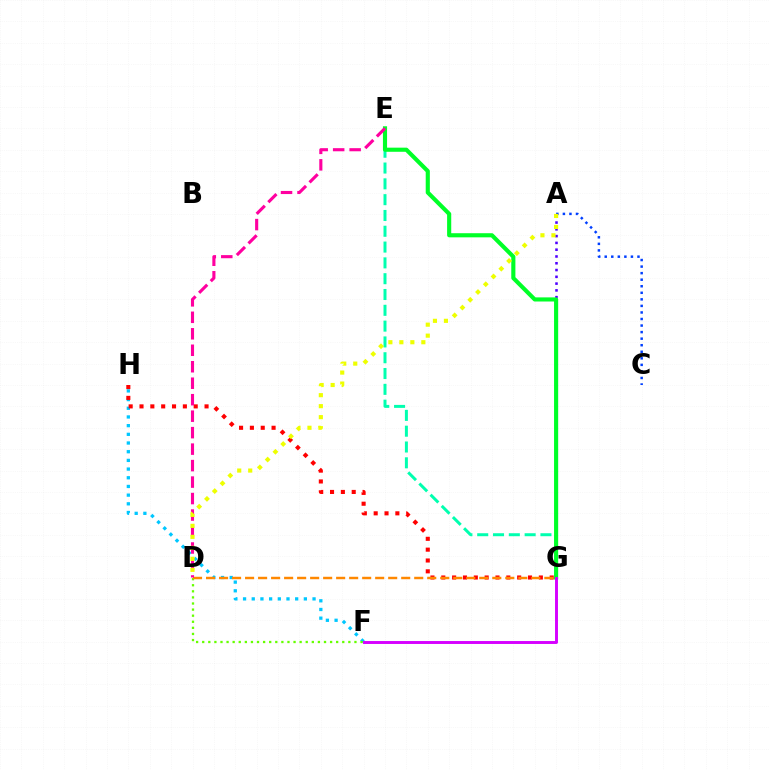{('A', 'G'): [{'color': '#4f00ff', 'line_style': 'dotted', 'thickness': 1.84}], ('F', 'H'): [{'color': '#00c7ff', 'line_style': 'dotted', 'thickness': 2.36}], ('D', 'F'): [{'color': '#66ff00', 'line_style': 'dotted', 'thickness': 1.65}], ('A', 'C'): [{'color': '#003fff', 'line_style': 'dotted', 'thickness': 1.78}], ('E', 'G'): [{'color': '#00ffaf', 'line_style': 'dashed', 'thickness': 2.15}, {'color': '#00ff27', 'line_style': 'solid', 'thickness': 2.97}], ('G', 'H'): [{'color': '#ff0000', 'line_style': 'dotted', 'thickness': 2.95}], ('D', 'G'): [{'color': '#ff8800', 'line_style': 'dashed', 'thickness': 1.77}], ('D', 'E'): [{'color': '#ff00a0', 'line_style': 'dashed', 'thickness': 2.24}], ('F', 'G'): [{'color': '#d600ff', 'line_style': 'solid', 'thickness': 2.1}], ('A', 'D'): [{'color': '#eeff00', 'line_style': 'dotted', 'thickness': 2.99}]}